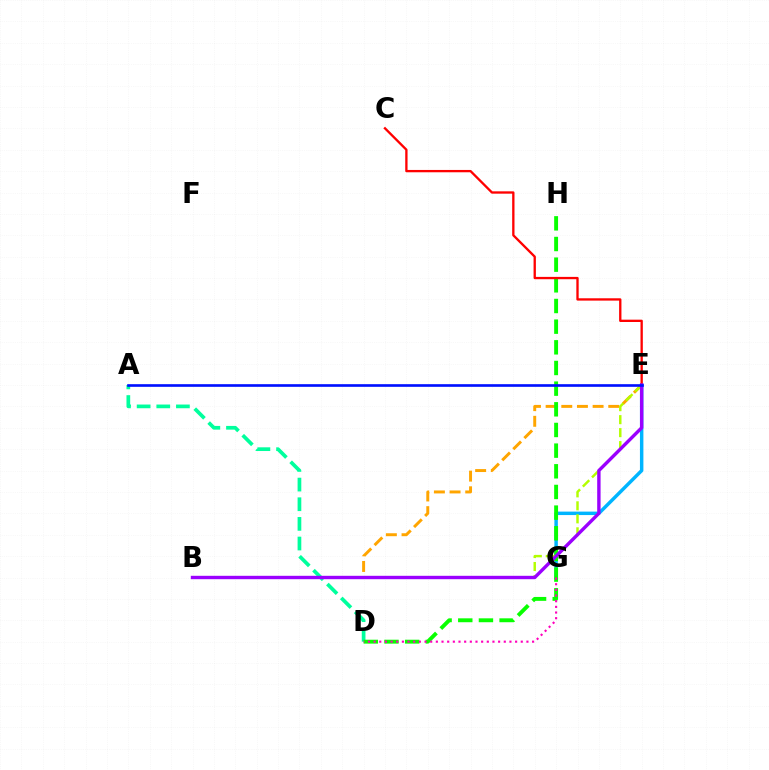{('B', 'E'): [{'color': '#ffa500', 'line_style': 'dashed', 'thickness': 2.13}, {'color': '#b3ff00', 'line_style': 'dashed', 'thickness': 1.76}, {'color': '#9b00ff', 'line_style': 'solid', 'thickness': 2.44}], ('A', 'D'): [{'color': '#00ff9d', 'line_style': 'dashed', 'thickness': 2.67}], ('E', 'G'): [{'color': '#00b5ff', 'line_style': 'solid', 'thickness': 2.49}], ('D', 'H'): [{'color': '#08ff00', 'line_style': 'dashed', 'thickness': 2.81}], ('C', 'E'): [{'color': '#ff0000', 'line_style': 'solid', 'thickness': 1.67}], ('D', 'G'): [{'color': '#ff00bd', 'line_style': 'dotted', 'thickness': 1.54}], ('A', 'E'): [{'color': '#0010ff', 'line_style': 'solid', 'thickness': 1.91}]}